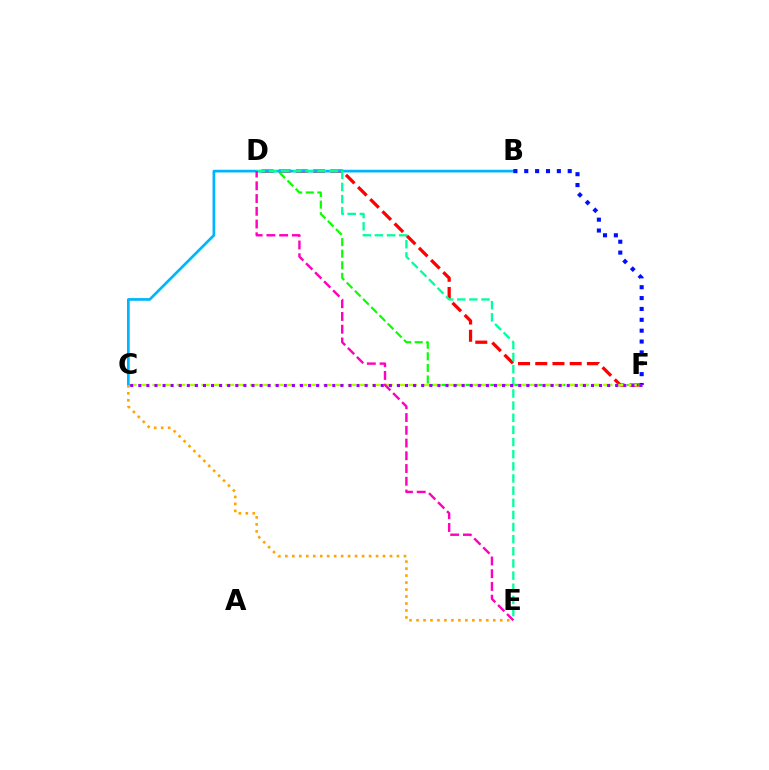{('D', 'F'): [{'color': '#ff0000', 'line_style': 'dashed', 'thickness': 2.34}, {'color': '#08ff00', 'line_style': 'dashed', 'thickness': 1.57}], ('C', 'F'): [{'color': '#b3ff00', 'line_style': 'dashed', 'thickness': 1.66}, {'color': '#9b00ff', 'line_style': 'dotted', 'thickness': 2.2}], ('B', 'C'): [{'color': '#00b5ff', 'line_style': 'solid', 'thickness': 1.94}], ('B', 'F'): [{'color': '#0010ff', 'line_style': 'dotted', 'thickness': 2.95}], ('C', 'E'): [{'color': '#ffa500', 'line_style': 'dotted', 'thickness': 1.9}], ('D', 'E'): [{'color': '#00ff9d', 'line_style': 'dashed', 'thickness': 1.65}, {'color': '#ff00bd', 'line_style': 'dashed', 'thickness': 1.73}]}